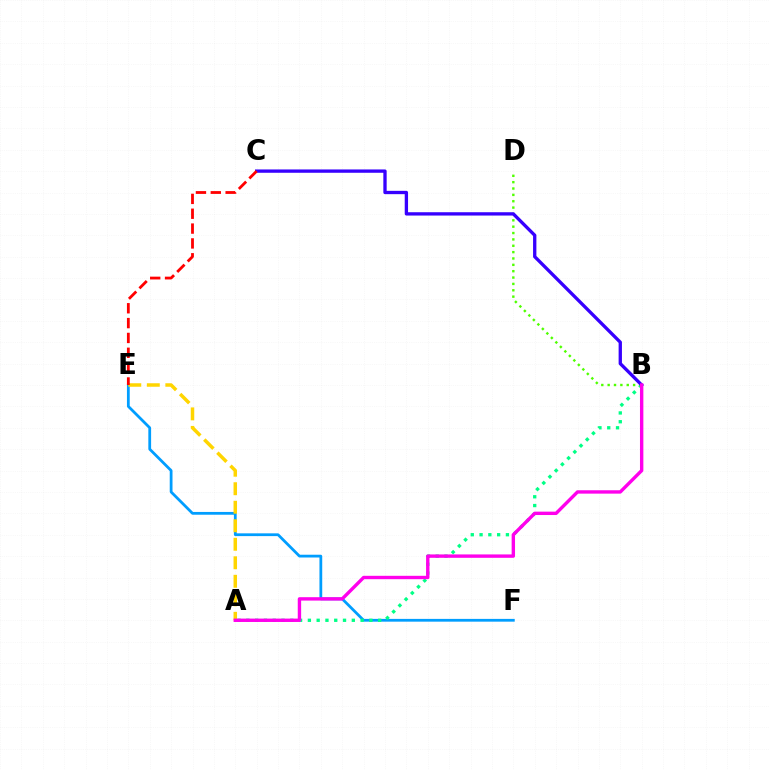{('E', 'F'): [{'color': '#009eff', 'line_style': 'solid', 'thickness': 2.0}], ('A', 'B'): [{'color': '#00ff86', 'line_style': 'dotted', 'thickness': 2.39}, {'color': '#ff00ed', 'line_style': 'solid', 'thickness': 2.44}], ('B', 'D'): [{'color': '#4fff00', 'line_style': 'dotted', 'thickness': 1.73}], ('B', 'C'): [{'color': '#3700ff', 'line_style': 'solid', 'thickness': 2.39}], ('A', 'E'): [{'color': '#ffd500', 'line_style': 'dashed', 'thickness': 2.51}], ('C', 'E'): [{'color': '#ff0000', 'line_style': 'dashed', 'thickness': 2.02}]}